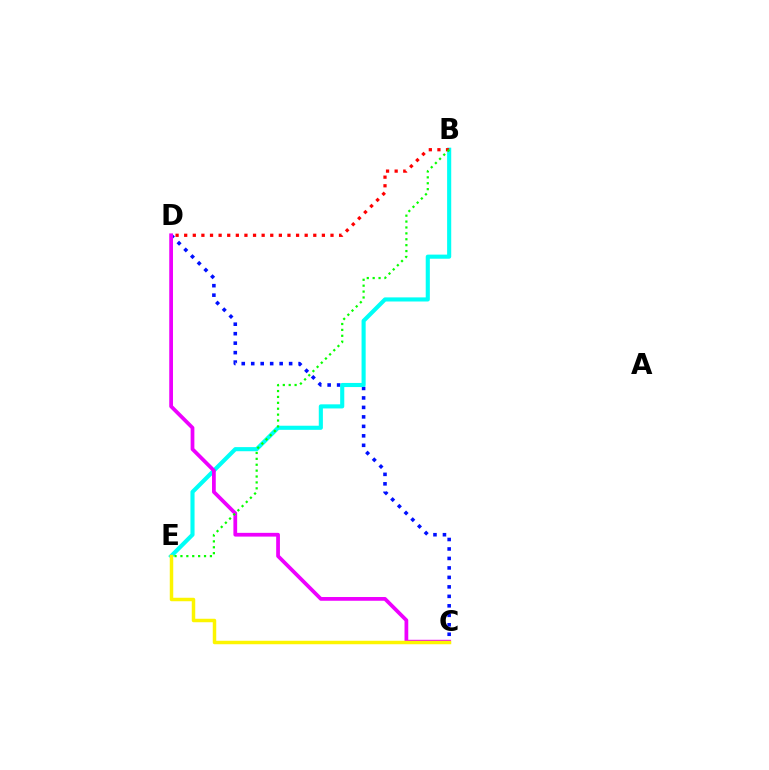{('C', 'D'): [{'color': '#0010ff', 'line_style': 'dotted', 'thickness': 2.57}, {'color': '#ee00ff', 'line_style': 'solid', 'thickness': 2.7}], ('B', 'E'): [{'color': '#00fff6', 'line_style': 'solid', 'thickness': 2.96}, {'color': '#08ff00', 'line_style': 'dotted', 'thickness': 1.6}], ('B', 'D'): [{'color': '#ff0000', 'line_style': 'dotted', 'thickness': 2.34}], ('C', 'E'): [{'color': '#fcf500', 'line_style': 'solid', 'thickness': 2.5}]}